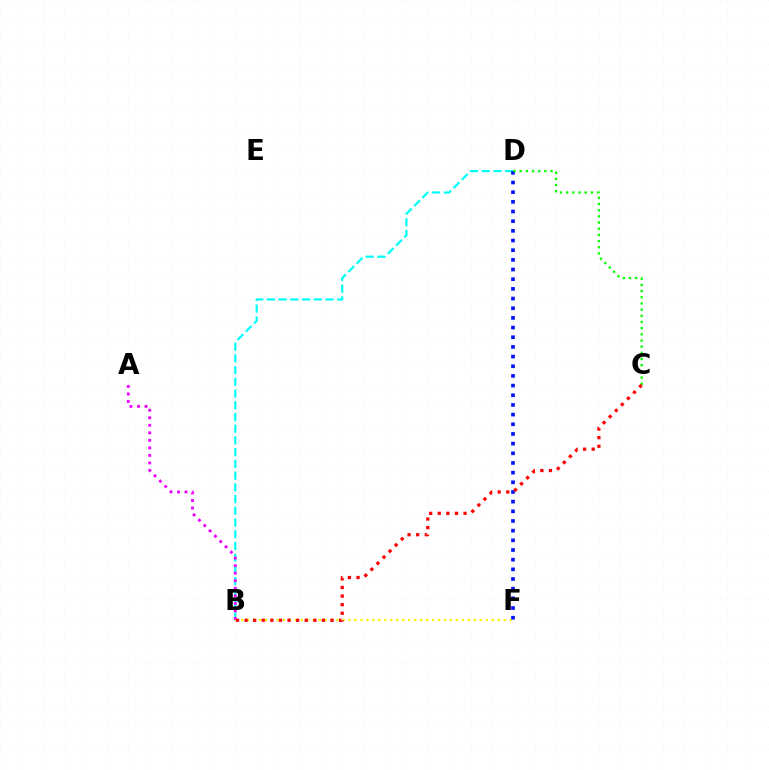{('B', 'D'): [{'color': '#00fff6', 'line_style': 'dashed', 'thickness': 1.59}], ('B', 'F'): [{'color': '#fcf500', 'line_style': 'dotted', 'thickness': 1.62}], ('A', 'B'): [{'color': '#ee00ff', 'line_style': 'dotted', 'thickness': 2.05}], ('D', 'F'): [{'color': '#0010ff', 'line_style': 'dotted', 'thickness': 2.63}], ('C', 'D'): [{'color': '#08ff00', 'line_style': 'dotted', 'thickness': 1.68}], ('B', 'C'): [{'color': '#ff0000', 'line_style': 'dotted', 'thickness': 2.34}]}